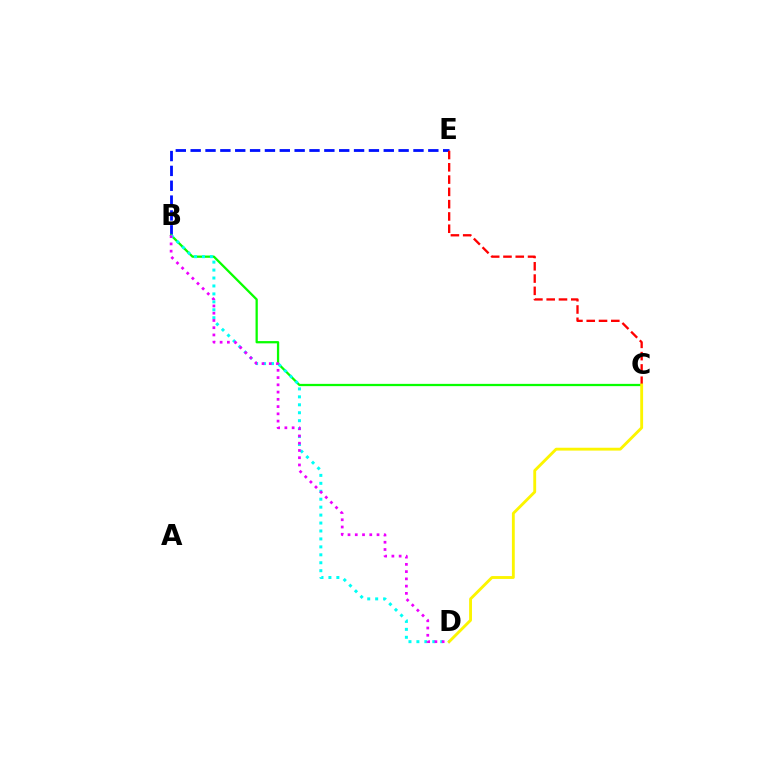{('B', 'E'): [{'color': '#0010ff', 'line_style': 'dashed', 'thickness': 2.02}], ('B', 'C'): [{'color': '#08ff00', 'line_style': 'solid', 'thickness': 1.63}], ('B', 'D'): [{'color': '#00fff6', 'line_style': 'dotted', 'thickness': 2.16}, {'color': '#ee00ff', 'line_style': 'dotted', 'thickness': 1.97}], ('C', 'E'): [{'color': '#ff0000', 'line_style': 'dashed', 'thickness': 1.67}], ('C', 'D'): [{'color': '#fcf500', 'line_style': 'solid', 'thickness': 2.06}]}